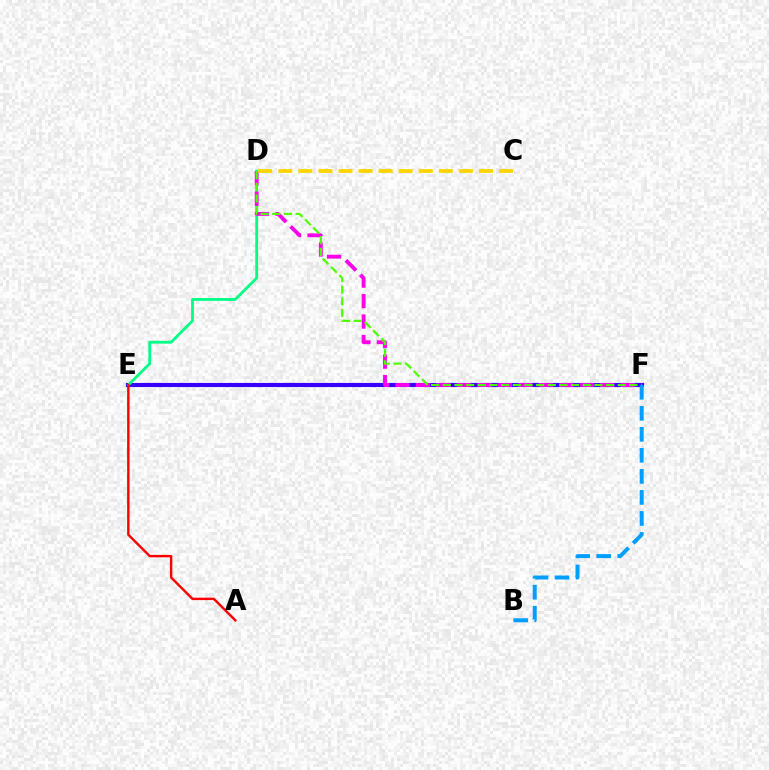{('E', 'F'): [{'color': '#3700ff', 'line_style': 'solid', 'thickness': 2.97}], ('D', 'E'): [{'color': '#00ff86', 'line_style': 'solid', 'thickness': 2.02}], ('D', 'F'): [{'color': '#ff00ed', 'line_style': 'dashed', 'thickness': 2.78}, {'color': '#4fff00', 'line_style': 'dashed', 'thickness': 1.58}], ('C', 'D'): [{'color': '#ffd500', 'line_style': 'dashed', 'thickness': 2.73}], ('B', 'F'): [{'color': '#009eff', 'line_style': 'dashed', 'thickness': 2.86}], ('A', 'E'): [{'color': '#ff0000', 'line_style': 'solid', 'thickness': 1.74}]}